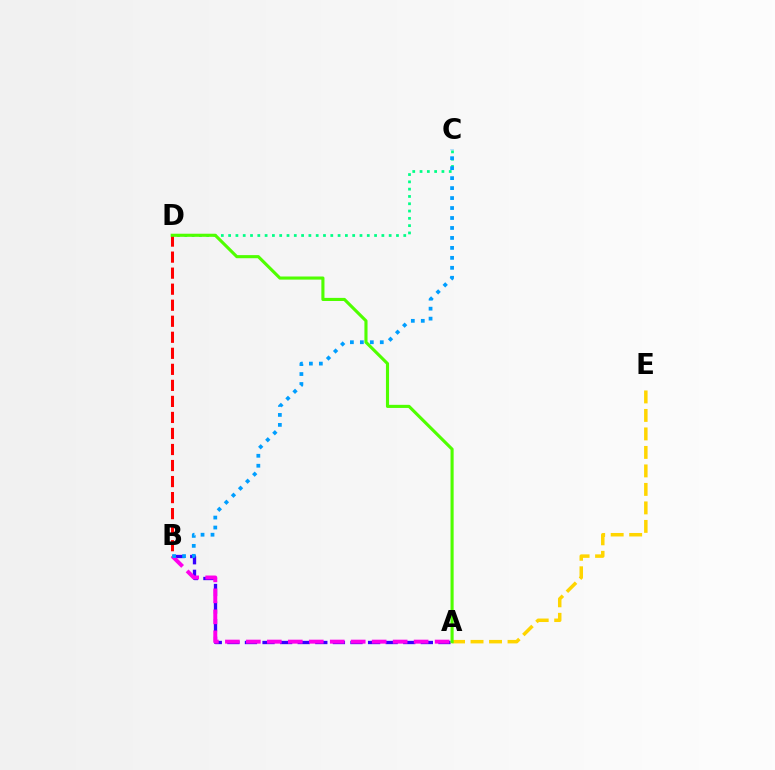{('A', 'B'): [{'color': '#3700ff', 'line_style': 'dashed', 'thickness': 2.39}, {'color': '#ff00ed', 'line_style': 'dashed', 'thickness': 2.85}], ('B', 'D'): [{'color': '#ff0000', 'line_style': 'dashed', 'thickness': 2.18}], ('C', 'D'): [{'color': '#00ff86', 'line_style': 'dotted', 'thickness': 1.98}], ('B', 'C'): [{'color': '#009eff', 'line_style': 'dotted', 'thickness': 2.71}], ('A', 'E'): [{'color': '#ffd500', 'line_style': 'dashed', 'thickness': 2.51}], ('A', 'D'): [{'color': '#4fff00', 'line_style': 'solid', 'thickness': 2.24}]}